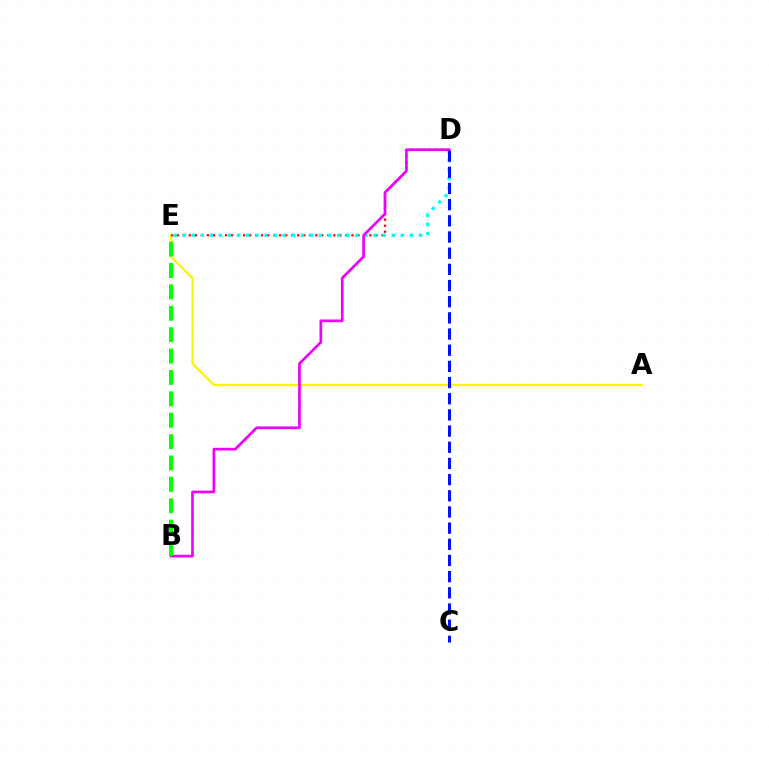{('A', 'E'): [{'color': '#fcf500', 'line_style': 'solid', 'thickness': 1.62}], ('D', 'E'): [{'color': '#ff0000', 'line_style': 'dotted', 'thickness': 1.64}, {'color': '#00fff6', 'line_style': 'dotted', 'thickness': 2.47}], ('C', 'D'): [{'color': '#0010ff', 'line_style': 'dashed', 'thickness': 2.2}], ('B', 'D'): [{'color': '#ee00ff', 'line_style': 'solid', 'thickness': 1.93}], ('B', 'E'): [{'color': '#08ff00', 'line_style': 'dashed', 'thickness': 2.91}]}